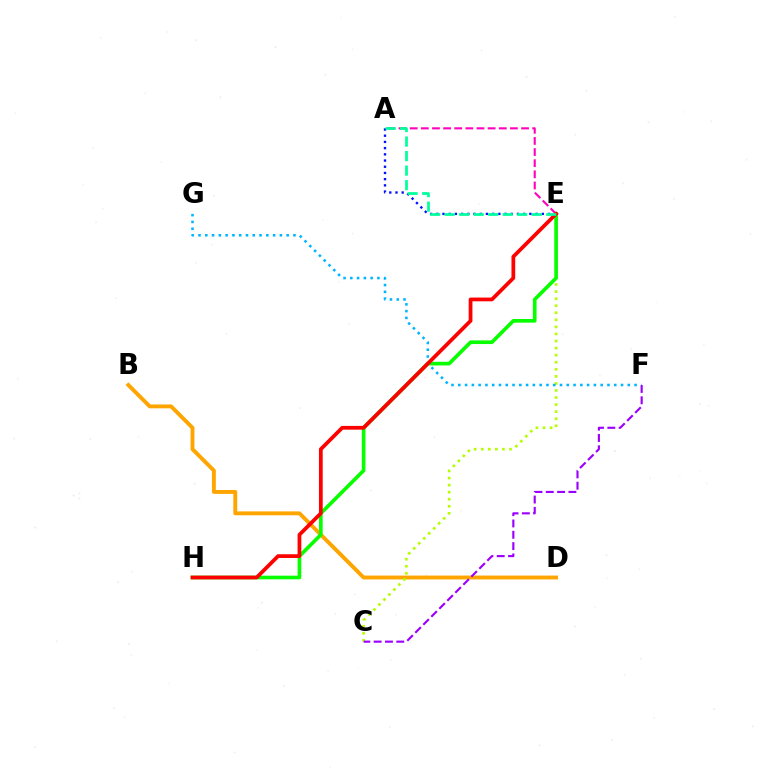{('B', 'D'): [{'color': '#ffa500', 'line_style': 'solid', 'thickness': 2.8}], ('C', 'E'): [{'color': '#b3ff00', 'line_style': 'dotted', 'thickness': 1.92}], ('F', 'G'): [{'color': '#00b5ff', 'line_style': 'dotted', 'thickness': 1.84}], ('A', 'E'): [{'color': '#0010ff', 'line_style': 'dotted', 'thickness': 1.69}, {'color': '#ff00bd', 'line_style': 'dashed', 'thickness': 1.51}, {'color': '#00ff9d', 'line_style': 'dashed', 'thickness': 1.97}], ('E', 'H'): [{'color': '#08ff00', 'line_style': 'solid', 'thickness': 2.63}, {'color': '#ff0000', 'line_style': 'solid', 'thickness': 2.7}], ('C', 'F'): [{'color': '#9b00ff', 'line_style': 'dashed', 'thickness': 1.54}]}